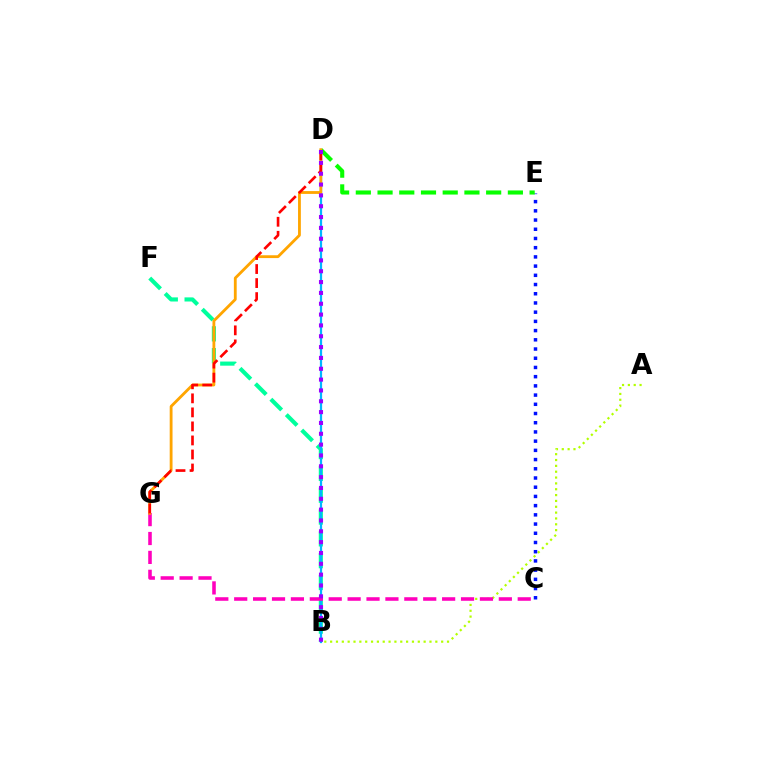{('B', 'F'): [{'color': '#00ff9d', 'line_style': 'dashed', 'thickness': 2.96}], ('A', 'B'): [{'color': '#b3ff00', 'line_style': 'dotted', 'thickness': 1.59}], ('B', 'D'): [{'color': '#00b5ff', 'line_style': 'solid', 'thickness': 1.61}, {'color': '#9b00ff', 'line_style': 'dotted', 'thickness': 2.94}], ('C', 'E'): [{'color': '#0010ff', 'line_style': 'dotted', 'thickness': 2.5}], ('C', 'G'): [{'color': '#ff00bd', 'line_style': 'dashed', 'thickness': 2.57}], ('D', 'E'): [{'color': '#08ff00', 'line_style': 'dashed', 'thickness': 2.95}], ('D', 'G'): [{'color': '#ffa500', 'line_style': 'solid', 'thickness': 2.03}, {'color': '#ff0000', 'line_style': 'dashed', 'thickness': 1.91}]}